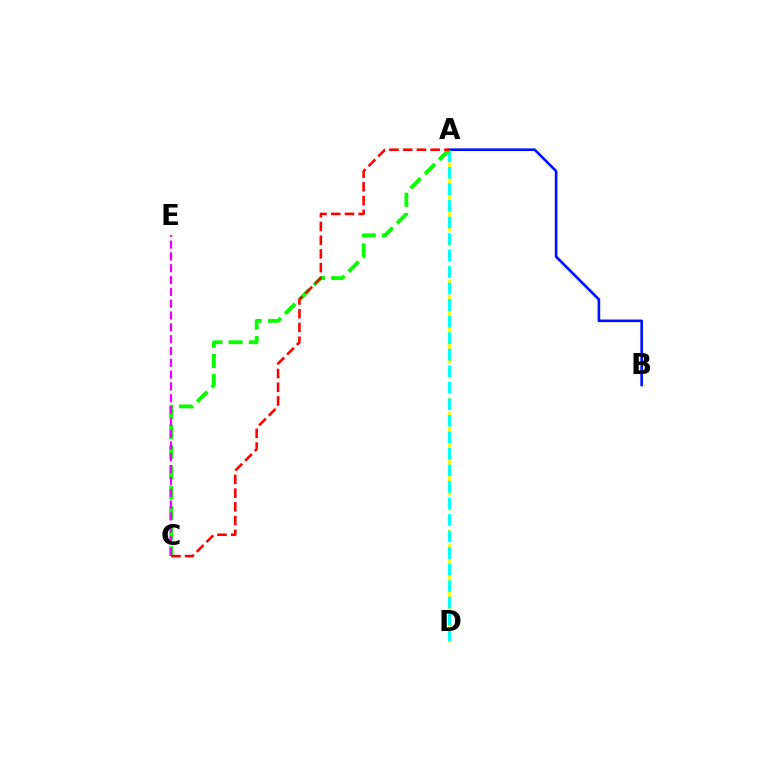{('A', 'D'): [{'color': '#fcf500', 'line_style': 'dashed', 'thickness': 1.99}, {'color': '#00fff6', 'line_style': 'dashed', 'thickness': 2.25}], ('A', 'B'): [{'color': '#0010ff', 'line_style': 'solid', 'thickness': 1.9}], ('A', 'C'): [{'color': '#08ff00', 'line_style': 'dashed', 'thickness': 2.75}, {'color': '#ff0000', 'line_style': 'dashed', 'thickness': 1.87}], ('C', 'E'): [{'color': '#ee00ff', 'line_style': 'dashed', 'thickness': 1.61}]}